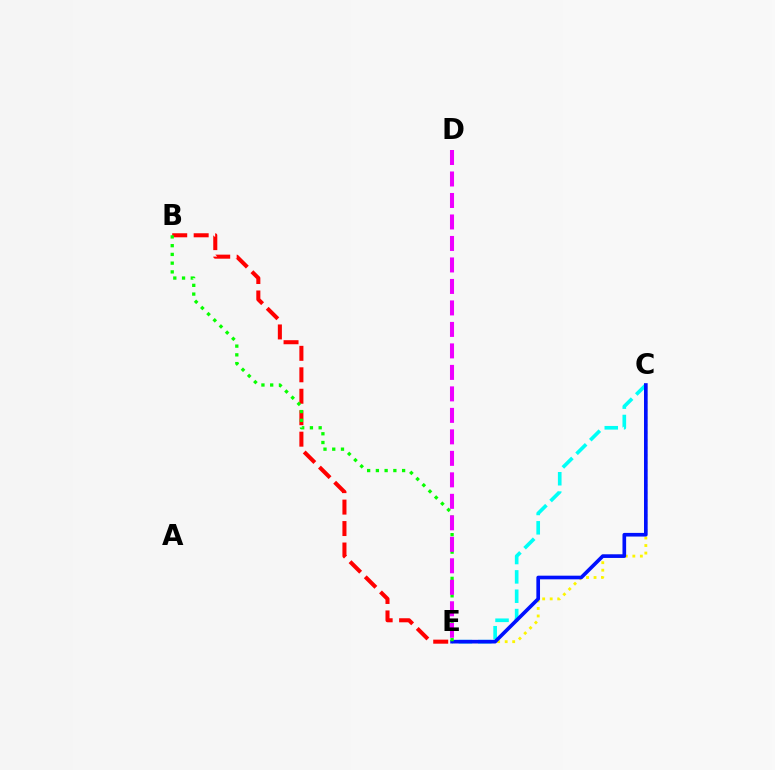{('C', 'E'): [{'color': '#00fff6', 'line_style': 'dashed', 'thickness': 2.63}, {'color': '#fcf500', 'line_style': 'dotted', 'thickness': 2.04}, {'color': '#0010ff', 'line_style': 'solid', 'thickness': 2.63}], ('B', 'E'): [{'color': '#ff0000', 'line_style': 'dashed', 'thickness': 2.92}, {'color': '#08ff00', 'line_style': 'dotted', 'thickness': 2.38}], ('D', 'E'): [{'color': '#ee00ff', 'line_style': 'dashed', 'thickness': 2.92}]}